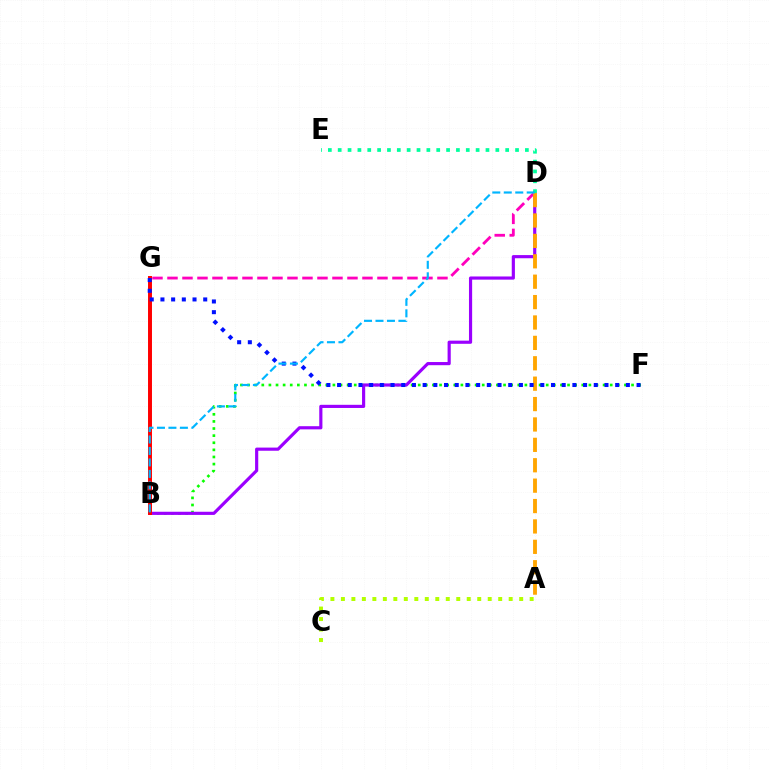{('B', 'F'): [{'color': '#08ff00', 'line_style': 'dotted', 'thickness': 1.93}], ('D', 'G'): [{'color': '#ff00bd', 'line_style': 'dashed', 'thickness': 2.04}], ('B', 'D'): [{'color': '#9b00ff', 'line_style': 'solid', 'thickness': 2.28}, {'color': '#00b5ff', 'line_style': 'dashed', 'thickness': 1.56}], ('A', 'D'): [{'color': '#ffa500', 'line_style': 'dashed', 'thickness': 2.77}], ('B', 'G'): [{'color': '#ff0000', 'line_style': 'solid', 'thickness': 2.84}], ('F', 'G'): [{'color': '#0010ff', 'line_style': 'dotted', 'thickness': 2.91}], ('D', 'E'): [{'color': '#00ff9d', 'line_style': 'dotted', 'thickness': 2.68}], ('A', 'C'): [{'color': '#b3ff00', 'line_style': 'dotted', 'thickness': 2.85}]}